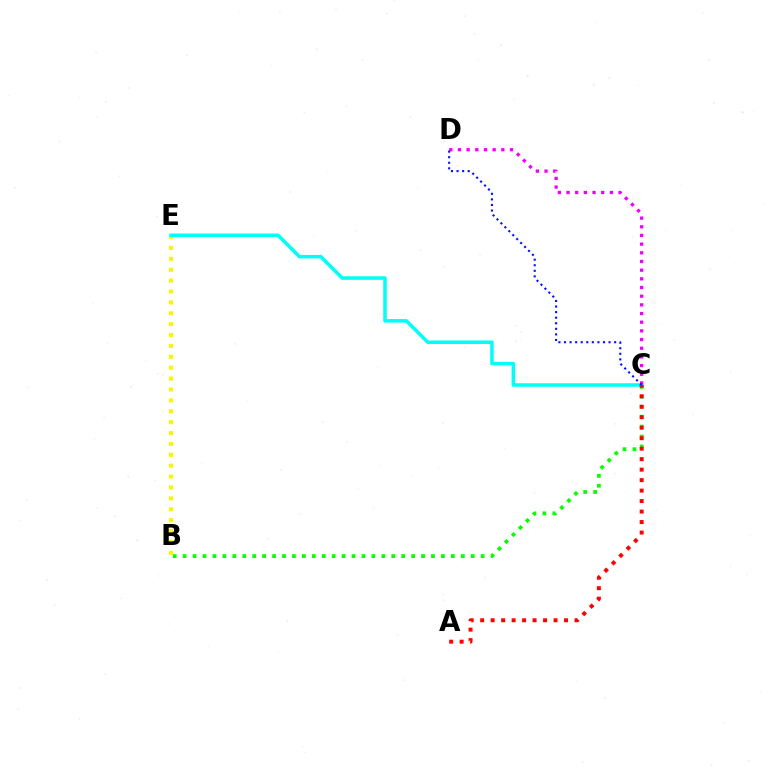{('B', 'C'): [{'color': '#08ff00', 'line_style': 'dotted', 'thickness': 2.7}], ('B', 'E'): [{'color': '#fcf500', 'line_style': 'dotted', 'thickness': 2.96}], ('C', 'E'): [{'color': '#00fff6', 'line_style': 'solid', 'thickness': 2.54}], ('C', 'D'): [{'color': '#ee00ff', 'line_style': 'dotted', 'thickness': 2.36}, {'color': '#0010ff', 'line_style': 'dotted', 'thickness': 1.51}], ('A', 'C'): [{'color': '#ff0000', 'line_style': 'dotted', 'thickness': 2.85}]}